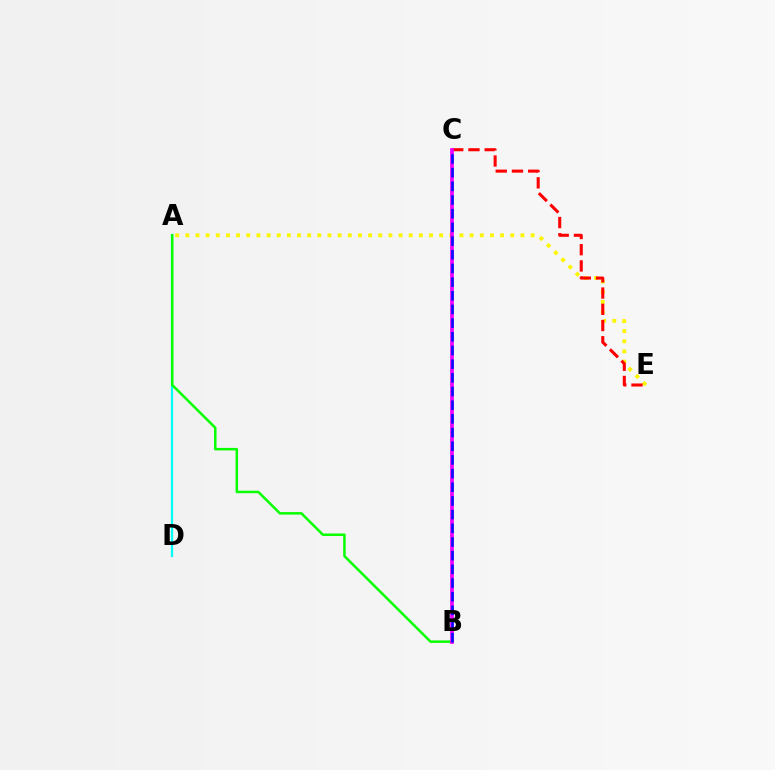{('A', 'E'): [{'color': '#fcf500', 'line_style': 'dotted', 'thickness': 2.76}], ('A', 'D'): [{'color': '#00fff6', 'line_style': 'solid', 'thickness': 1.62}], ('A', 'B'): [{'color': '#08ff00', 'line_style': 'solid', 'thickness': 1.8}], ('C', 'E'): [{'color': '#ff0000', 'line_style': 'dashed', 'thickness': 2.2}], ('B', 'C'): [{'color': '#ee00ff', 'line_style': 'solid', 'thickness': 2.69}, {'color': '#0010ff', 'line_style': 'dashed', 'thickness': 1.86}]}